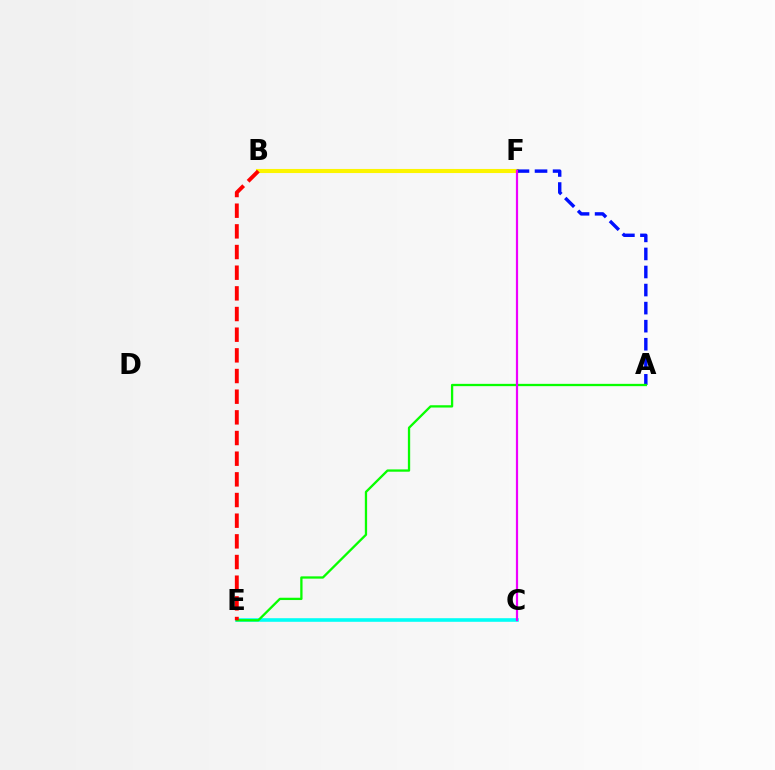{('B', 'F'): [{'color': '#fcf500', 'line_style': 'solid', 'thickness': 2.95}], ('C', 'E'): [{'color': '#00fff6', 'line_style': 'solid', 'thickness': 2.59}], ('A', 'F'): [{'color': '#0010ff', 'line_style': 'dashed', 'thickness': 2.45}], ('A', 'E'): [{'color': '#08ff00', 'line_style': 'solid', 'thickness': 1.66}], ('B', 'E'): [{'color': '#ff0000', 'line_style': 'dashed', 'thickness': 2.81}], ('C', 'F'): [{'color': '#ee00ff', 'line_style': 'solid', 'thickness': 1.58}]}